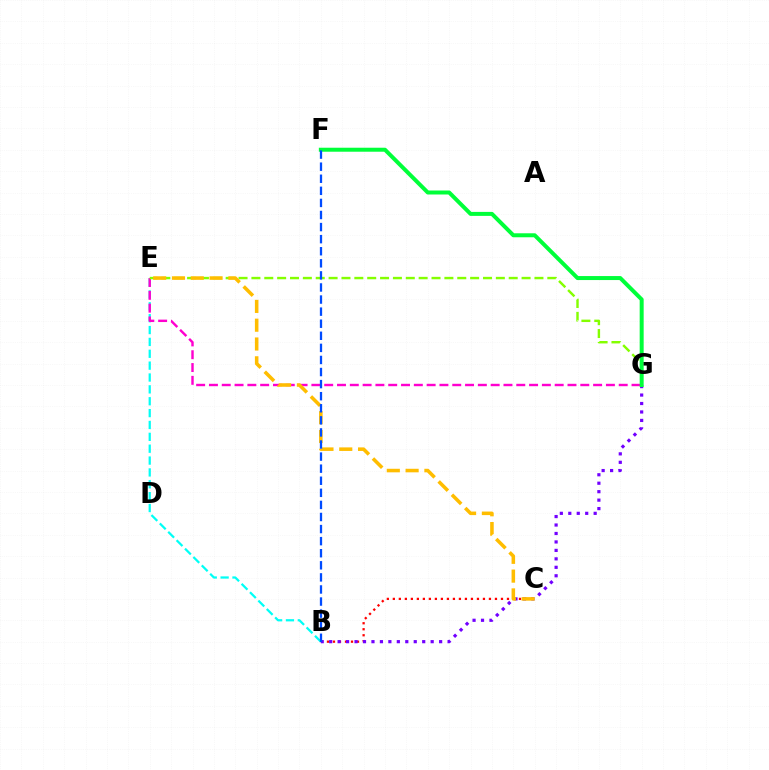{('B', 'E'): [{'color': '#00fff6', 'line_style': 'dashed', 'thickness': 1.61}], ('E', 'G'): [{'color': '#ff00cf', 'line_style': 'dashed', 'thickness': 1.74}, {'color': '#84ff00', 'line_style': 'dashed', 'thickness': 1.75}], ('B', 'C'): [{'color': '#ff0000', 'line_style': 'dotted', 'thickness': 1.63}], ('B', 'G'): [{'color': '#7200ff', 'line_style': 'dotted', 'thickness': 2.3}], ('F', 'G'): [{'color': '#00ff39', 'line_style': 'solid', 'thickness': 2.87}], ('C', 'E'): [{'color': '#ffbd00', 'line_style': 'dashed', 'thickness': 2.55}], ('B', 'F'): [{'color': '#004bff', 'line_style': 'dashed', 'thickness': 1.64}]}